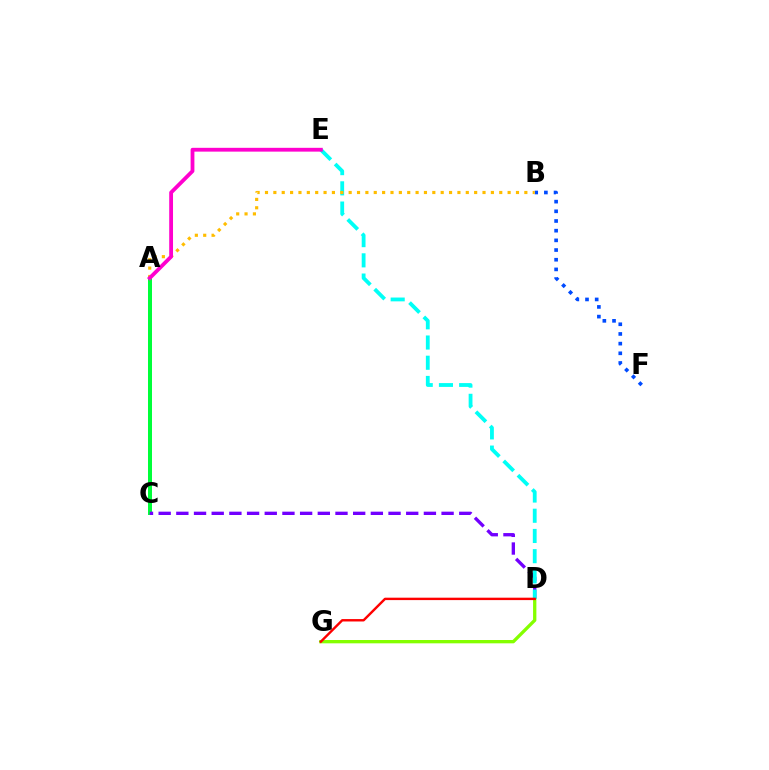{('B', 'F'): [{'color': '#004bff', 'line_style': 'dotted', 'thickness': 2.63}], ('A', 'C'): [{'color': '#00ff39', 'line_style': 'solid', 'thickness': 2.88}], ('C', 'D'): [{'color': '#7200ff', 'line_style': 'dashed', 'thickness': 2.4}], ('D', 'G'): [{'color': '#84ff00', 'line_style': 'solid', 'thickness': 2.39}, {'color': '#ff0000', 'line_style': 'solid', 'thickness': 1.73}], ('D', 'E'): [{'color': '#00fff6', 'line_style': 'dashed', 'thickness': 2.75}], ('A', 'B'): [{'color': '#ffbd00', 'line_style': 'dotted', 'thickness': 2.27}], ('A', 'E'): [{'color': '#ff00cf', 'line_style': 'solid', 'thickness': 2.74}]}